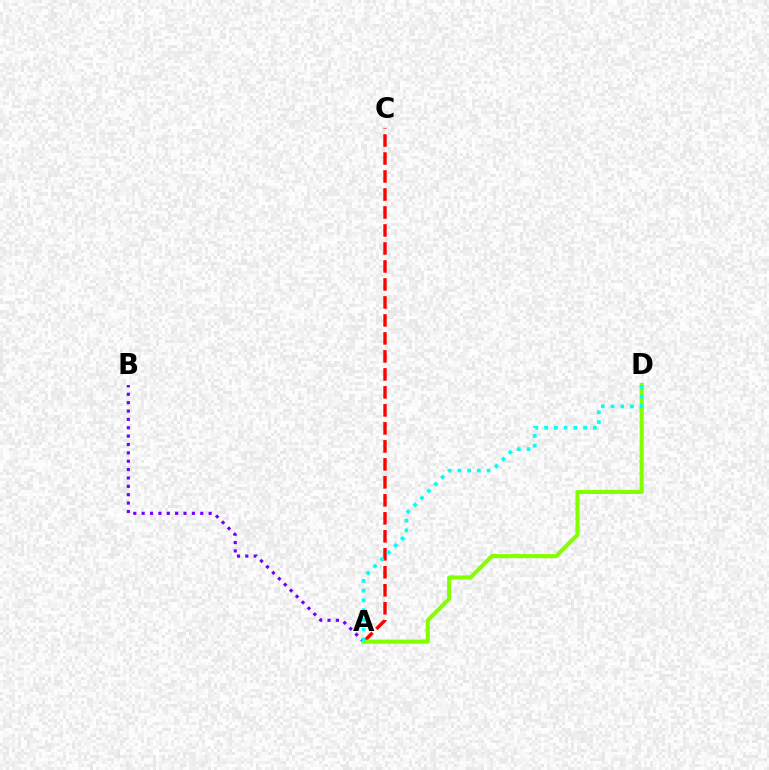{('A', 'C'): [{'color': '#ff0000', 'line_style': 'dashed', 'thickness': 2.44}], ('A', 'B'): [{'color': '#7200ff', 'line_style': 'dotted', 'thickness': 2.27}], ('A', 'D'): [{'color': '#84ff00', 'line_style': 'solid', 'thickness': 2.95}, {'color': '#00fff6', 'line_style': 'dotted', 'thickness': 2.65}]}